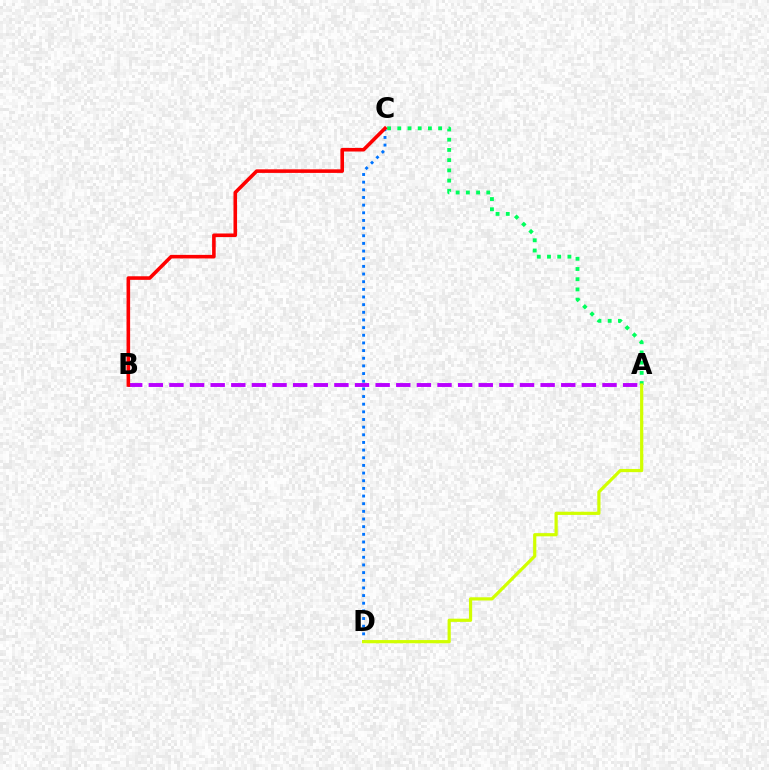{('C', 'D'): [{'color': '#0074ff', 'line_style': 'dotted', 'thickness': 2.08}], ('A', 'C'): [{'color': '#00ff5c', 'line_style': 'dotted', 'thickness': 2.77}], ('A', 'B'): [{'color': '#b900ff', 'line_style': 'dashed', 'thickness': 2.8}], ('B', 'C'): [{'color': '#ff0000', 'line_style': 'solid', 'thickness': 2.58}], ('A', 'D'): [{'color': '#d1ff00', 'line_style': 'solid', 'thickness': 2.3}]}